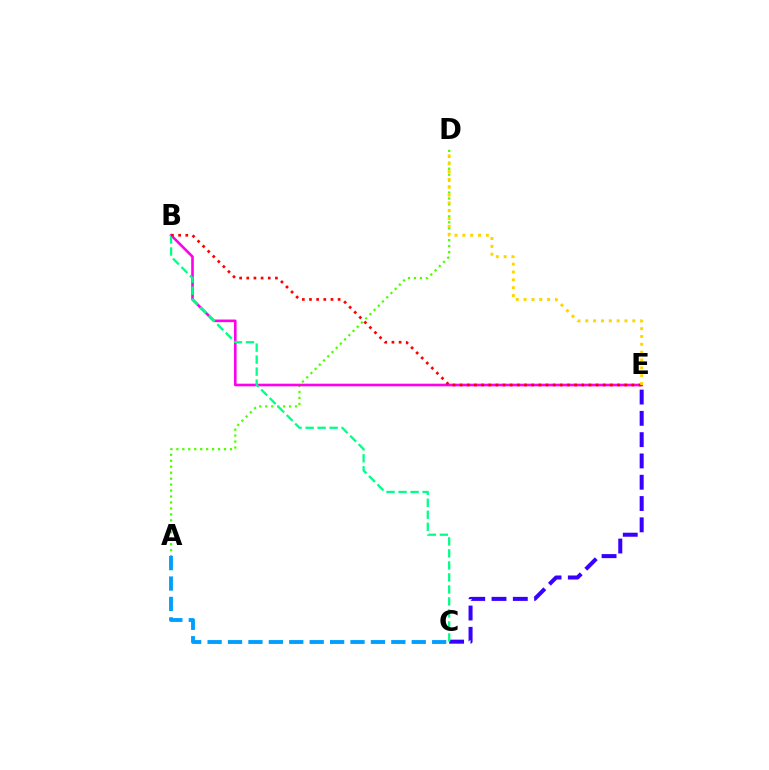{('A', 'D'): [{'color': '#4fff00', 'line_style': 'dotted', 'thickness': 1.62}], ('C', 'E'): [{'color': '#3700ff', 'line_style': 'dashed', 'thickness': 2.89}], ('B', 'E'): [{'color': '#ff00ed', 'line_style': 'solid', 'thickness': 1.89}, {'color': '#ff0000', 'line_style': 'dotted', 'thickness': 1.94}], ('B', 'C'): [{'color': '#00ff86', 'line_style': 'dashed', 'thickness': 1.63}], ('A', 'C'): [{'color': '#009eff', 'line_style': 'dashed', 'thickness': 2.77}], ('D', 'E'): [{'color': '#ffd500', 'line_style': 'dotted', 'thickness': 2.13}]}